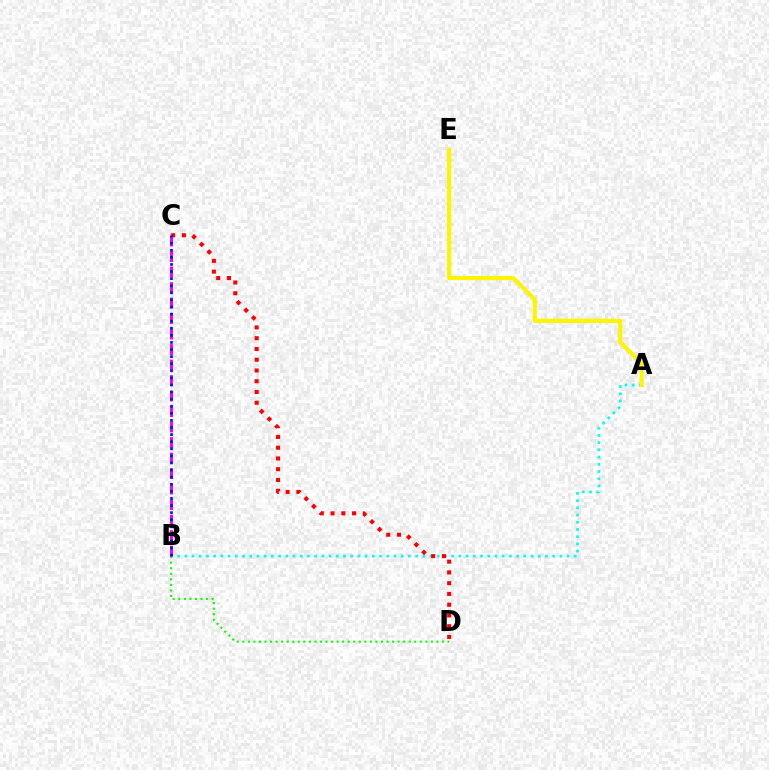{('B', 'D'): [{'color': '#08ff00', 'line_style': 'dotted', 'thickness': 1.51}], ('A', 'B'): [{'color': '#00fff6', 'line_style': 'dotted', 'thickness': 1.96}], ('C', 'D'): [{'color': '#ff0000', 'line_style': 'dotted', 'thickness': 2.92}], ('B', 'C'): [{'color': '#ee00ff', 'line_style': 'dashed', 'thickness': 2.11}, {'color': '#0010ff', 'line_style': 'dotted', 'thickness': 1.93}], ('A', 'E'): [{'color': '#fcf500', 'line_style': 'solid', 'thickness': 2.99}]}